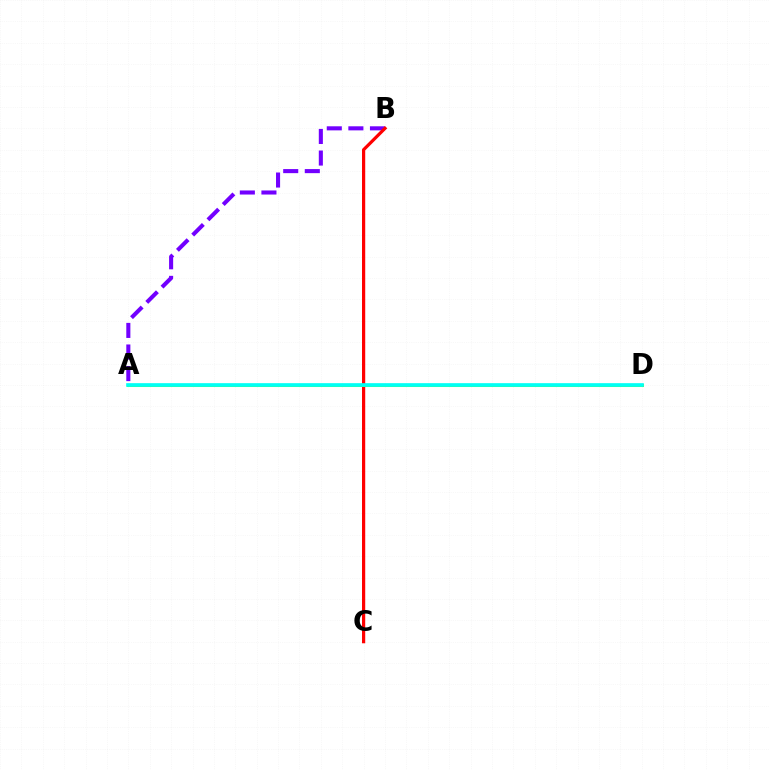{('A', 'B'): [{'color': '#7200ff', 'line_style': 'dashed', 'thickness': 2.93}], ('B', 'C'): [{'color': '#ff0000', 'line_style': 'solid', 'thickness': 2.31}], ('A', 'D'): [{'color': '#84ff00', 'line_style': 'solid', 'thickness': 2.18}, {'color': '#00fff6', 'line_style': 'solid', 'thickness': 2.64}]}